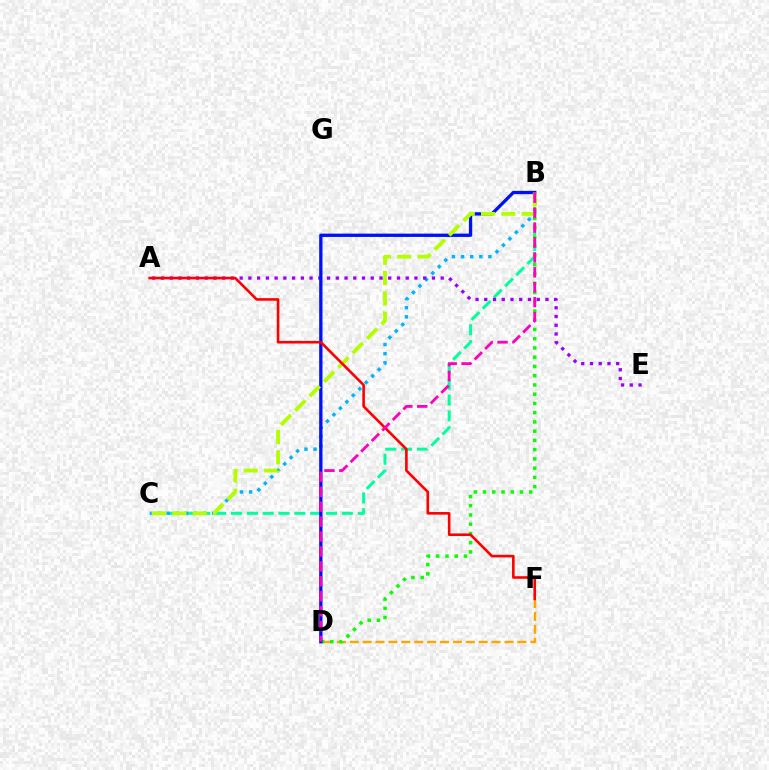{('D', 'F'): [{'color': '#ffa500', 'line_style': 'dashed', 'thickness': 1.75}], ('B', 'C'): [{'color': '#00ff9d', 'line_style': 'dashed', 'thickness': 2.15}, {'color': '#00b5ff', 'line_style': 'dotted', 'thickness': 2.48}, {'color': '#b3ff00', 'line_style': 'dashed', 'thickness': 2.76}], ('B', 'D'): [{'color': '#08ff00', 'line_style': 'dotted', 'thickness': 2.51}, {'color': '#0010ff', 'line_style': 'solid', 'thickness': 2.38}, {'color': '#ff00bd', 'line_style': 'dashed', 'thickness': 2.03}], ('A', 'E'): [{'color': '#9b00ff', 'line_style': 'dotted', 'thickness': 2.37}], ('A', 'F'): [{'color': '#ff0000', 'line_style': 'solid', 'thickness': 1.88}]}